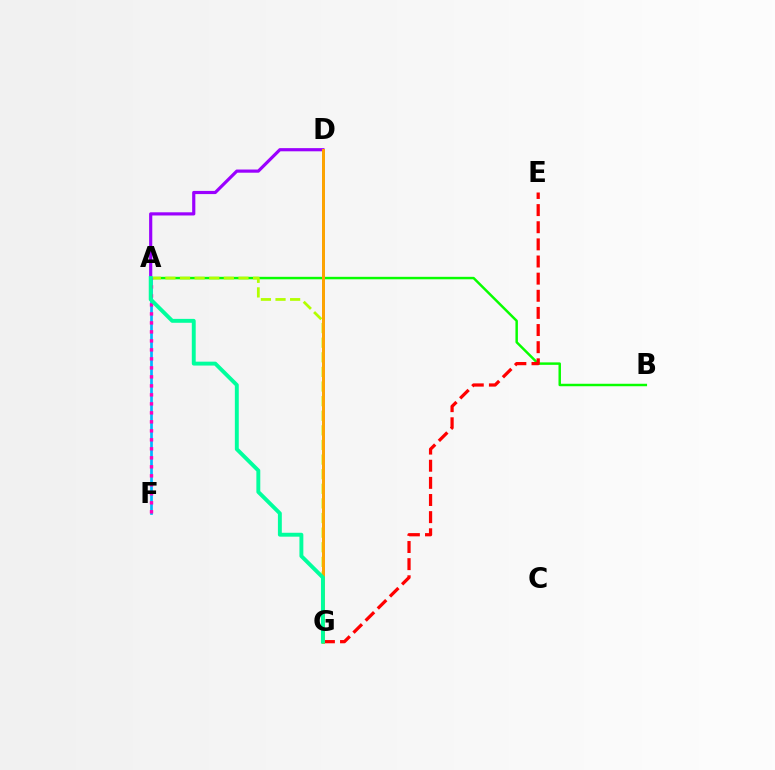{('A', 'B'): [{'color': '#08ff00', 'line_style': 'solid', 'thickness': 1.78}], ('D', 'G'): [{'color': '#0010ff', 'line_style': 'solid', 'thickness': 1.88}, {'color': '#ffa500', 'line_style': 'solid', 'thickness': 2.13}], ('A', 'D'): [{'color': '#9b00ff', 'line_style': 'solid', 'thickness': 2.28}], ('A', 'G'): [{'color': '#b3ff00', 'line_style': 'dashed', 'thickness': 1.99}, {'color': '#00ff9d', 'line_style': 'solid', 'thickness': 2.81}], ('E', 'G'): [{'color': '#ff0000', 'line_style': 'dashed', 'thickness': 2.33}], ('A', 'F'): [{'color': '#00b5ff', 'line_style': 'solid', 'thickness': 1.94}, {'color': '#ff00bd', 'line_style': 'dotted', 'thickness': 2.44}]}